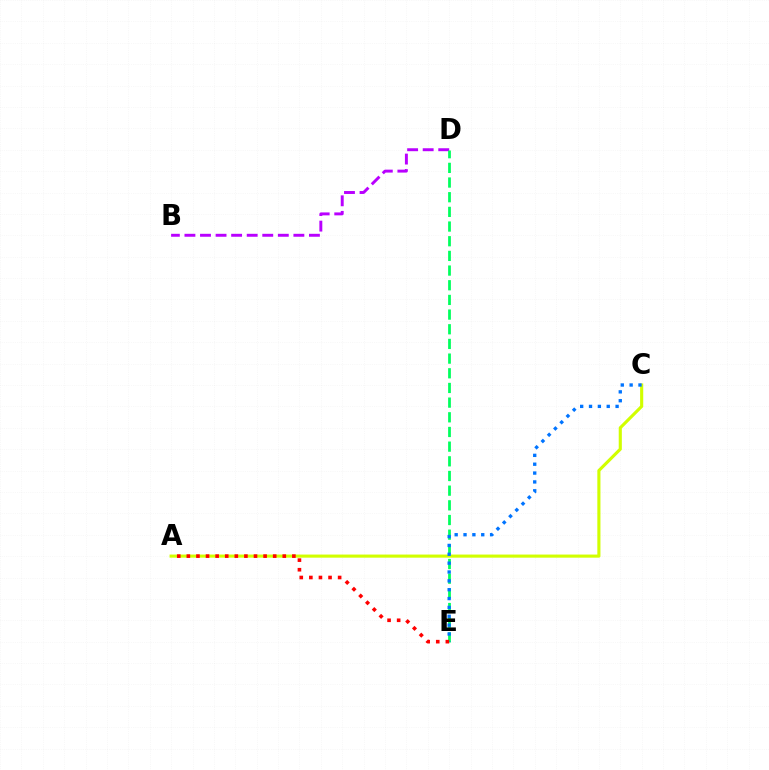{('B', 'D'): [{'color': '#b900ff', 'line_style': 'dashed', 'thickness': 2.11}], ('D', 'E'): [{'color': '#00ff5c', 'line_style': 'dashed', 'thickness': 1.99}], ('A', 'C'): [{'color': '#d1ff00', 'line_style': 'solid', 'thickness': 2.24}], ('C', 'E'): [{'color': '#0074ff', 'line_style': 'dotted', 'thickness': 2.41}], ('A', 'E'): [{'color': '#ff0000', 'line_style': 'dotted', 'thickness': 2.61}]}